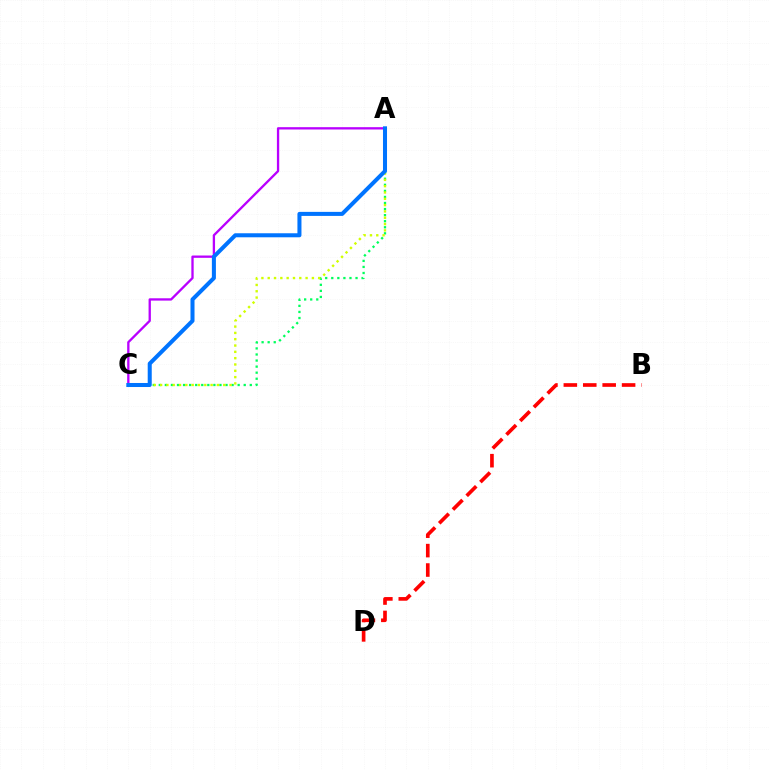{('B', 'D'): [{'color': '#ff0000', 'line_style': 'dashed', 'thickness': 2.64}], ('A', 'C'): [{'color': '#b900ff', 'line_style': 'solid', 'thickness': 1.67}, {'color': '#00ff5c', 'line_style': 'dotted', 'thickness': 1.65}, {'color': '#d1ff00', 'line_style': 'dotted', 'thickness': 1.72}, {'color': '#0074ff', 'line_style': 'solid', 'thickness': 2.9}]}